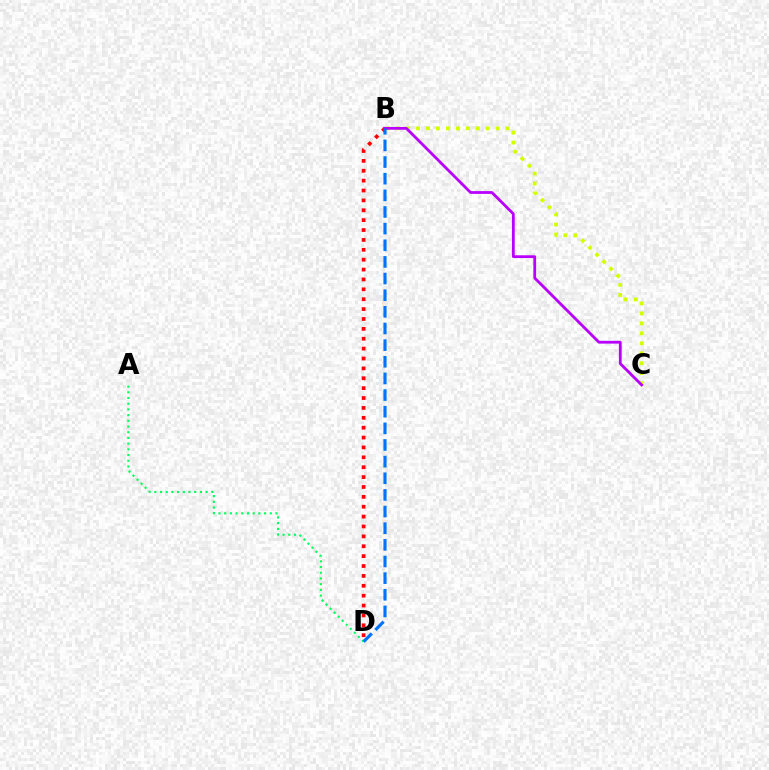{('A', 'D'): [{'color': '#00ff5c', 'line_style': 'dotted', 'thickness': 1.55}], ('B', 'D'): [{'color': '#ff0000', 'line_style': 'dotted', 'thickness': 2.68}, {'color': '#0074ff', 'line_style': 'dashed', 'thickness': 2.26}], ('B', 'C'): [{'color': '#d1ff00', 'line_style': 'dotted', 'thickness': 2.71}, {'color': '#b900ff', 'line_style': 'solid', 'thickness': 2.0}]}